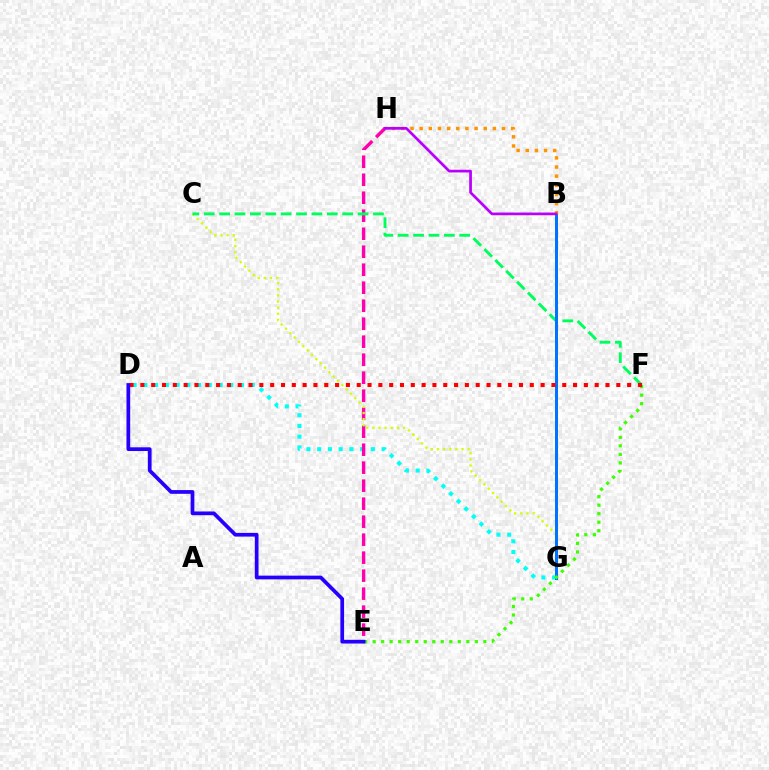{('D', 'G'): [{'color': '#00fff6', 'line_style': 'dotted', 'thickness': 2.92}], ('E', 'H'): [{'color': '#ff00ac', 'line_style': 'dashed', 'thickness': 2.44}], ('C', 'G'): [{'color': '#d1ff00', 'line_style': 'dotted', 'thickness': 1.66}], ('C', 'F'): [{'color': '#00ff5c', 'line_style': 'dashed', 'thickness': 2.09}], ('B', 'G'): [{'color': '#0074ff', 'line_style': 'solid', 'thickness': 2.15}], ('E', 'F'): [{'color': '#3dff00', 'line_style': 'dotted', 'thickness': 2.31}], ('B', 'H'): [{'color': '#ff9400', 'line_style': 'dotted', 'thickness': 2.49}, {'color': '#b900ff', 'line_style': 'solid', 'thickness': 1.95}], ('D', 'F'): [{'color': '#ff0000', 'line_style': 'dotted', 'thickness': 2.94}], ('D', 'E'): [{'color': '#2500ff', 'line_style': 'solid', 'thickness': 2.68}]}